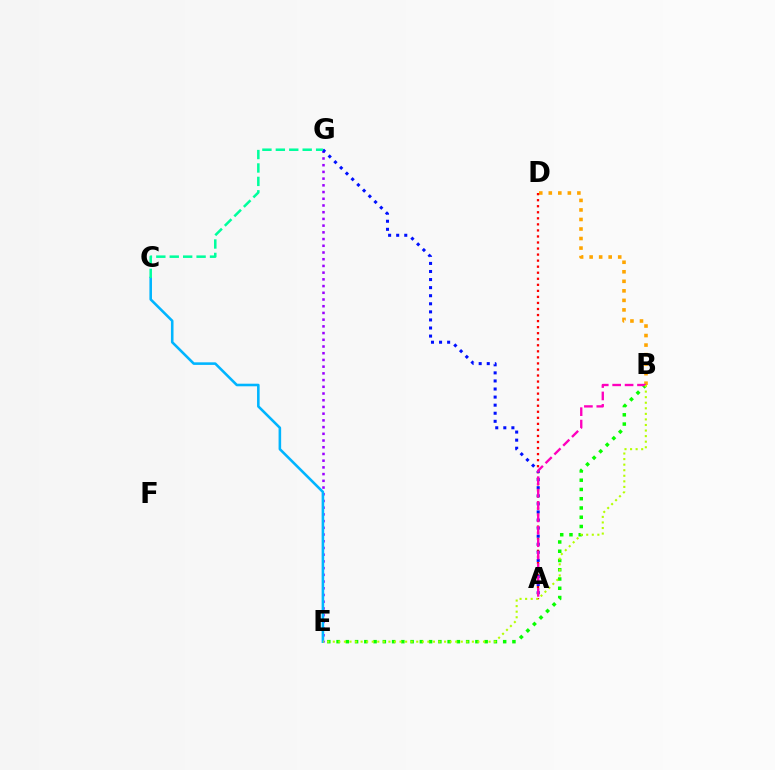{('B', 'E'): [{'color': '#08ff00', 'line_style': 'dotted', 'thickness': 2.51}, {'color': '#b3ff00', 'line_style': 'dotted', 'thickness': 1.51}], ('E', 'G'): [{'color': '#9b00ff', 'line_style': 'dotted', 'thickness': 1.82}], ('B', 'D'): [{'color': '#ffa500', 'line_style': 'dotted', 'thickness': 2.59}], ('A', 'D'): [{'color': '#ff0000', 'line_style': 'dotted', 'thickness': 1.64}], ('C', 'E'): [{'color': '#00b5ff', 'line_style': 'solid', 'thickness': 1.86}], ('A', 'G'): [{'color': '#0010ff', 'line_style': 'dotted', 'thickness': 2.19}], ('A', 'B'): [{'color': '#ff00bd', 'line_style': 'dashed', 'thickness': 1.69}], ('C', 'G'): [{'color': '#00ff9d', 'line_style': 'dashed', 'thickness': 1.82}]}